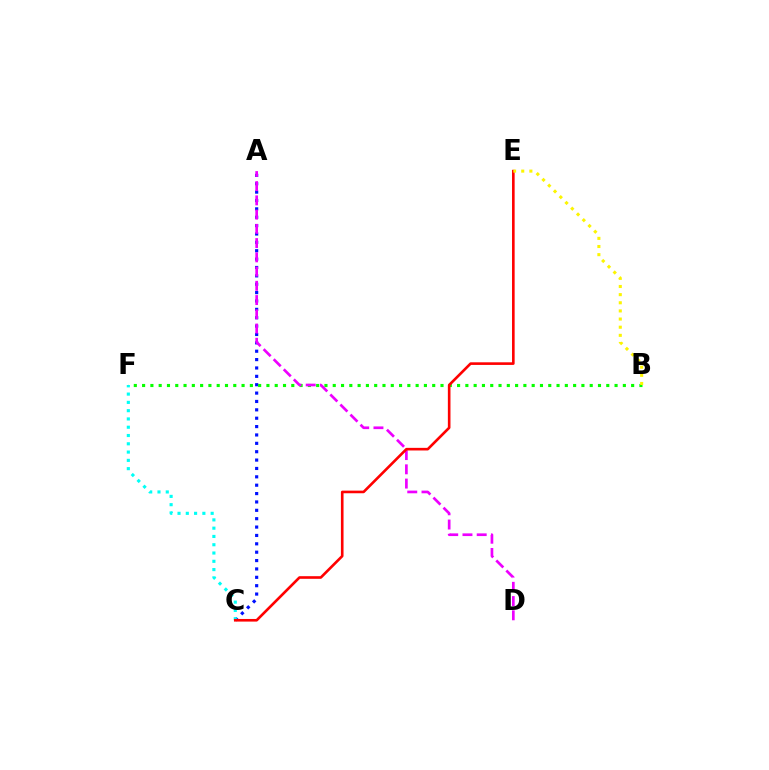{('A', 'C'): [{'color': '#0010ff', 'line_style': 'dotted', 'thickness': 2.28}], ('B', 'F'): [{'color': '#08ff00', 'line_style': 'dotted', 'thickness': 2.25}], ('A', 'D'): [{'color': '#ee00ff', 'line_style': 'dashed', 'thickness': 1.93}], ('C', 'F'): [{'color': '#00fff6', 'line_style': 'dotted', 'thickness': 2.25}], ('C', 'E'): [{'color': '#ff0000', 'line_style': 'solid', 'thickness': 1.89}], ('B', 'E'): [{'color': '#fcf500', 'line_style': 'dotted', 'thickness': 2.21}]}